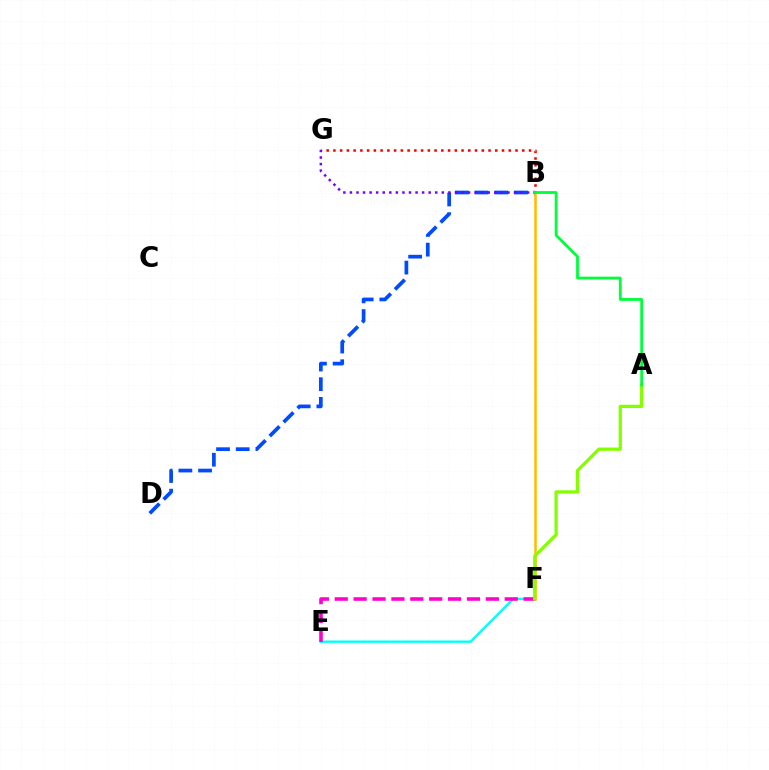{('E', 'F'): [{'color': '#00fff6', 'line_style': 'solid', 'thickness': 1.69}, {'color': '#ff00cf', 'line_style': 'dashed', 'thickness': 2.57}], ('B', 'F'): [{'color': '#ffbd00', 'line_style': 'solid', 'thickness': 1.84}], ('B', 'D'): [{'color': '#004bff', 'line_style': 'dashed', 'thickness': 2.67}], ('B', 'G'): [{'color': '#7200ff', 'line_style': 'dotted', 'thickness': 1.78}, {'color': '#ff0000', 'line_style': 'dotted', 'thickness': 1.83}], ('A', 'F'): [{'color': '#84ff00', 'line_style': 'solid', 'thickness': 2.35}], ('A', 'B'): [{'color': '#00ff39', 'line_style': 'solid', 'thickness': 2.01}]}